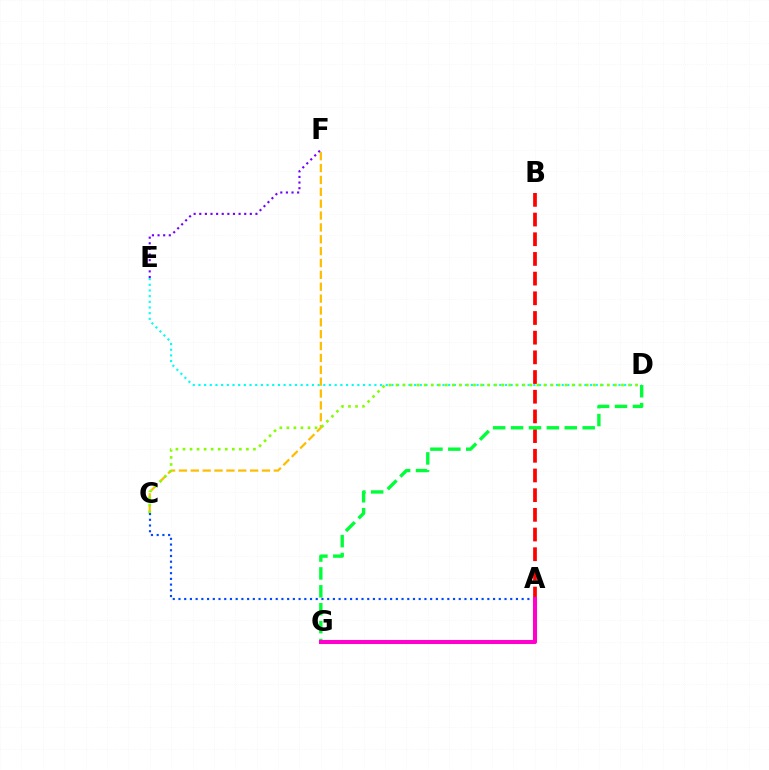{('D', 'E'): [{'color': '#00fff6', 'line_style': 'dotted', 'thickness': 1.54}], ('C', 'F'): [{'color': '#ffbd00', 'line_style': 'dashed', 'thickness': 1.61}], ('A', 'B'): [{'color': '#ff0000', 'line_style': 'dashed', 'thickness': 2.67}], ('D', 'G'): [{'color': '#00ff39', 'line_style': 'dashed', 'thickness': 2.43}], ('C', 'D'): [{'color': '#84ff00', 'line_style': 'dotted', 'thickness': 1.91}], ('E', 'F'): [{'color': '#7200ff', 'line_style': 'dotted', 'thickness': 1.53}], ('A', 'C'): [{'color': '#004bff', 'line_style': 'dotted', 'thickness': 1.55}], ('A', 'G'): [{'color': '#ff00cf', 'line_style': 'solid', 'thickness': 2.92}]}